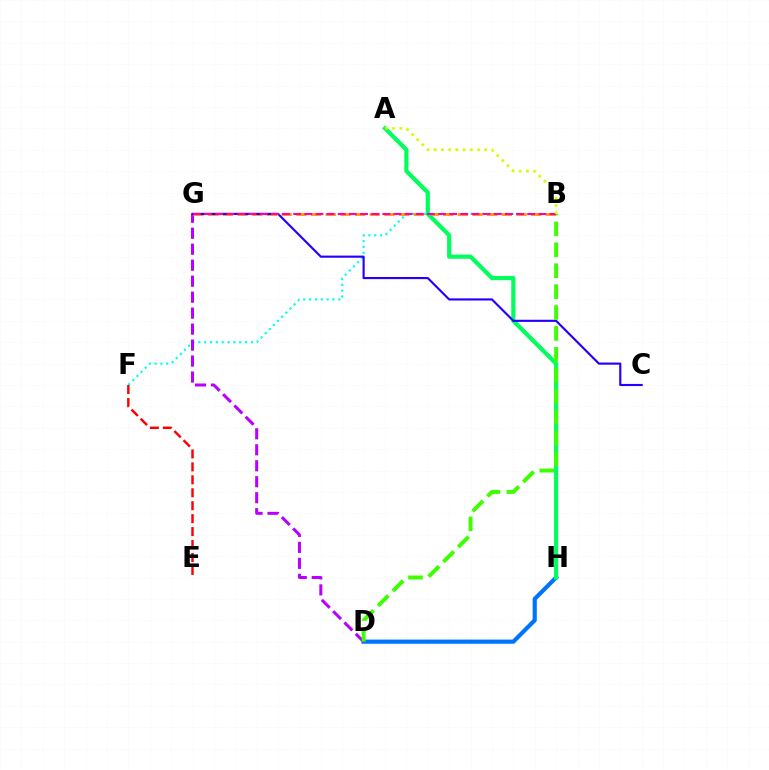{('B', 'F'): [{'color': '#00fff6', 'line_style': 'dotted', 'thickness': 1.59}], ('D', 'H'): [{'color': '#0074ff', 'line_style': 'solid', 'thickness': 3.0}], ('D', 'G'): [{'color': '#b900ff', 'line_style': 'dashed', 'thickness': 2.17}], ('B', 'G'): [{'color': '#ff9400', 'line_style': 'dashed', 'thickness': 1.99}, {'color': '#ff00ac', 'line_style': 'dashed', 'thickness': 1.51}], ('A', 'H'): [{'color': '#00ff5c', 'line_style': 'solid', 'thickness': 2.99}], ('C', 'G'): [{'color': '#2500ff', 'line_style': 'solid', 'thickness': 1.54}], ('B', 'D'): [{'color': '#3dff00', 'line_style': 'dashed', 'thickness': 2.84}], ('E', 'F'): [{'color': '#ff0000', 'line_style': 'dashed', 'thickness': 1.76}], ('A', 'B'): [{'color': '#d1ff00', 'line_style': 'dotted', 'thickness': 1.96}]}